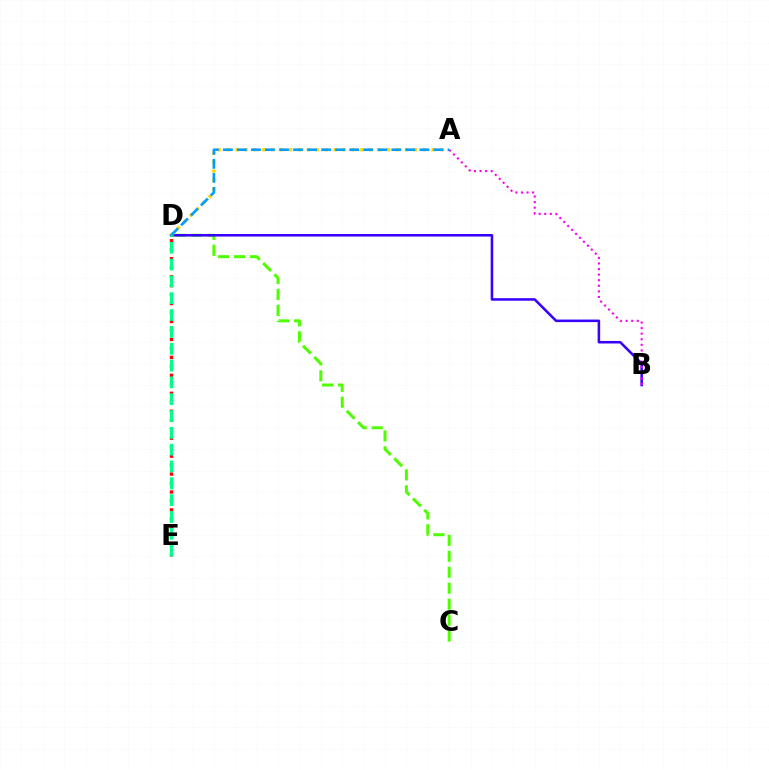{('C', 'D'): [{'color': '#4fff00', 'line_style': 'dashed', 'thickness': 2.17}], ('B', 'D'): [{'color': '#3700ff', 'line_style': 'solid', 'thickness': 1.83}], ('A', 'B'): [{'color': '#ff00ed', 'line_style': 'dotted', 'thickness': 1.52}], ('A', 'D'): [{'color': '#ffd500', 'line_style': 'dotted', 'thickness': 2.42}, {'color': '#009eff', 'line_style': 'dashed', 'thickness': 1.91}], ('D', 'E'): [{'color': '#ff0000', 'line_style': 'dotted', 'thickness': 2.44}, {'color': '#00ff86', 'line_style': 'dashed', 'thickness': 2.29}]}